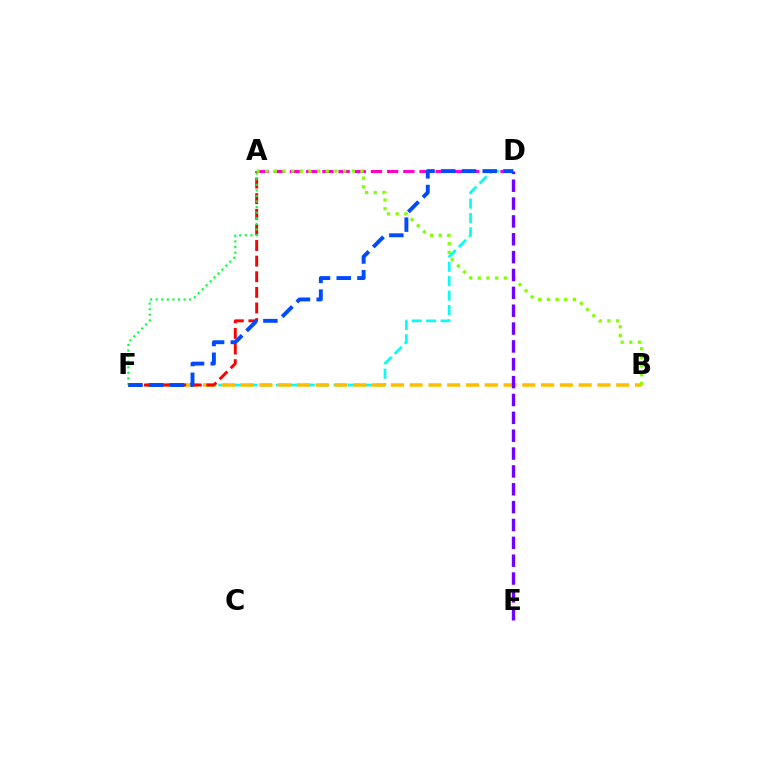{('A', 'D'): [{'color': '#ff00cf', 'line_style': 'dashed', 'thickness': 2.2}], ('D', 'F'): [{'color': '#00fff6', 'line_style': 'dashed', 'thickness': 1.96}, {'color': '#004bff', 'line_style': 'dashed', 'thickness': 2.81}], ('B', 'F'): [{'color': '#ffbd00', 'line_style': 'dashed', 'thickness': 2.55}], ('A', 'F'): [{'color': '#ff0000', 'line_style': 'dashed', 'thickness': 2.12}, {'color': '#00ff39', 'line_style': 'dotted', 'thickness': 1.51}], ('A', 'B'): [{'color': '#84ff00', 'line_style': 'dotted', 'thickness': 2.35}], ('D', 'E'): [{'color': '#7200ff', 'line_style': 'dashed', 'thickness': 2.43}]}